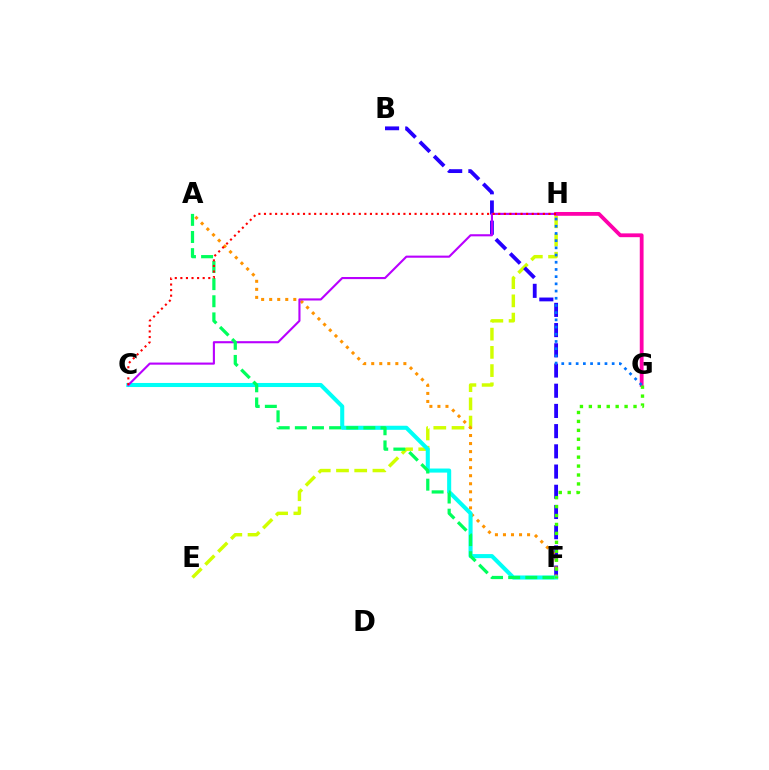{('E', 'H'): [{'color': '#d1ff00', 'line_style': 'dashed', 'thickness': 2.48}], ('B', 'F'): [{'color': '#2500ff', 'line_style': 'dashed', 'thickness': 2.75}], ('A', 'F'): [{'color': '#ff9400', 'line_style': 'dotted', 'thickness': 2.18}, {'color': '#00ff5c', 'line_style': 'dashed', 'thickness': 2.33}], ('G', 'H'): [{'color': '#ff00ac', 'line_style': 'solid', 'thickness': 2.74}, {'color': '#0074ff', 'line_style': 'dotted', 'thickness': 1.96}], ('C', 'F'): [{'color': '#00fff6', 'line_style': 'solid', 'thickness': 2.93}], ('C', 'H'): [{'color': '#b900ff', 'line_style': 'solid', 'thickness': 1.52}, {'color': '#ff0000', 'line_style': 'dotted', 'thickness': 1.52}], ('F', 'G'): [{'color': '#3dff00', 'line_style': 'dotted', 'thickness': 2.43}]}